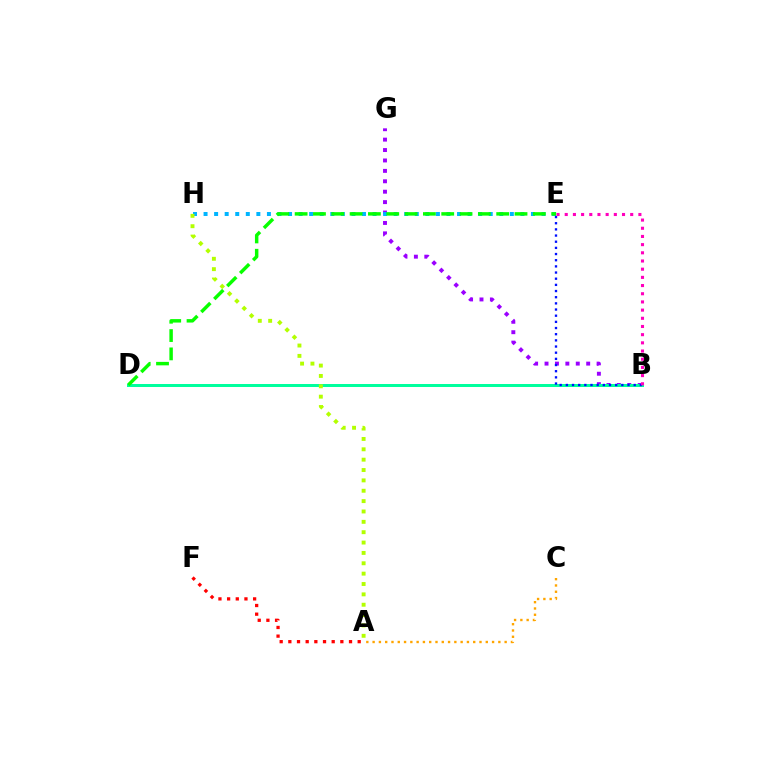{('B', 'G'): [{'color': '#9b00ff', 'line_style': 'dotted', 'thickness': 2.83}], ('A', 'F'): [{'color': '#ff0000', 'line_style': 'dotted', 'thickness': 2.36}], ('B', 'D'): [{'color': '#00ff9d', 'line_style': 'solid', 'thickness': 2.15}], ('E', 'H'): [{'color': '#00b5ff', 'line_style': 'dotted', 'thickness': 2.87}], ('B', 'E'): [{'color': '#0010ff', 'line_style': 'dotted', 'thickness': 1.68}, {'color': '#ff00bd', 'line_style': 'dotted', 'thickness': 2.22}], ('D', 'E'): [{'color': '#08ff00', 'line_style': 'dashed', 'thickness': 2.49}], ('A', 'H'): [{'color': '#b3ff00', 'line_style': 'dotted', 'thickness': 2.82}], ('A', 'C'): [{'color': '#ffa500', 'line_style': 'dotted', 'thickness': 1.71}]}